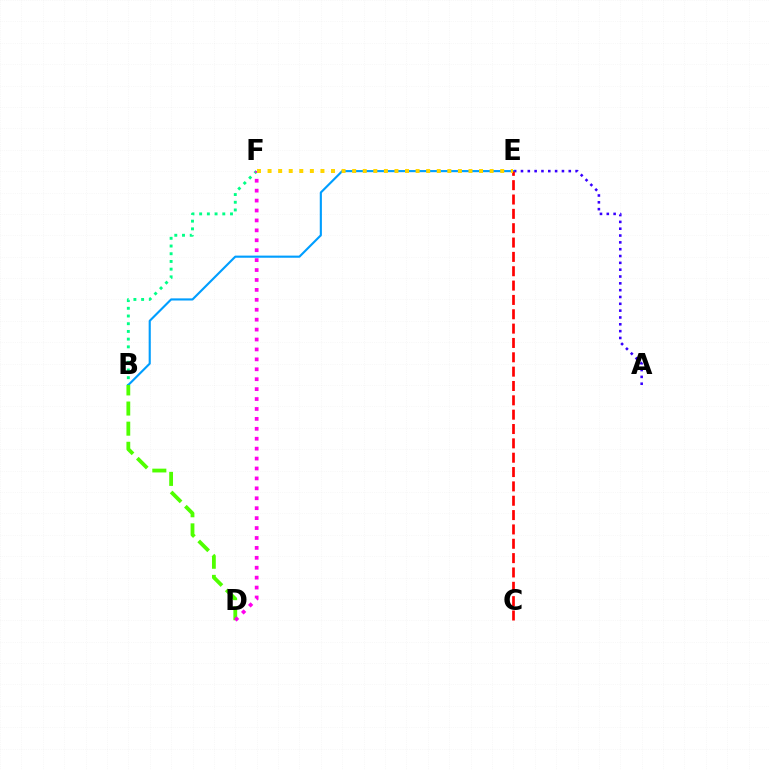{('B', 'F'): [{'color': '#00ff86', 'line_style': 'dotted', 'thickness': 2.09}], ('A', 'E'): [{'color': '#3700ff', 'line_style': 'dotted', 'thickness': 1.85}], ('B', 'E'): [{'color': '#009eff', 'line_style': 'solid', 'thickness': 1.54}], ('C', 'E'): [{'color': '#ff0000', 'line_style': 'dashed', 'thickness': 1.95}], ('B', 'D'): [{'color': '#4fff00', 'line_style': 'dashed', 'thickness': 2.73}], ('D', 'F'): [{'color': '#ff00ed', 'line_style': 'dotted', 'thickness': 2.7}], ('E', 'F'): [{'color': '#ffd500', 'line_style': 'dotted', 'thickness': 2.87}]}